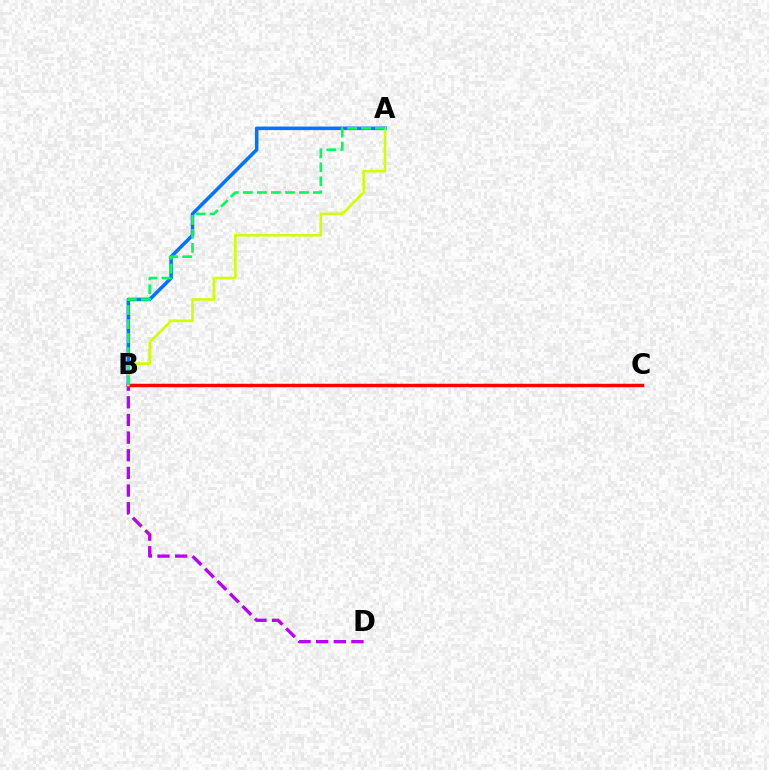{('B', 'D'): [{'color': '#b900ff', 'line_style': 'dashed', 'thickness': 2.4}], ('A', 'B'): [{'color': '#0074ff', 'line_style': 'solid', 'thickness': 2.56}, {'color': '#d1ff00', 'line_style': 'solid', 'thickness': 1.86}, {'color': '#00ff5c', 'line_style': 'dashed', 'thickness': 1.91}], ('B', 'C'): [{'color': '#ff0000', 'line_style': 'solid', 'thickness': 2.49}]}